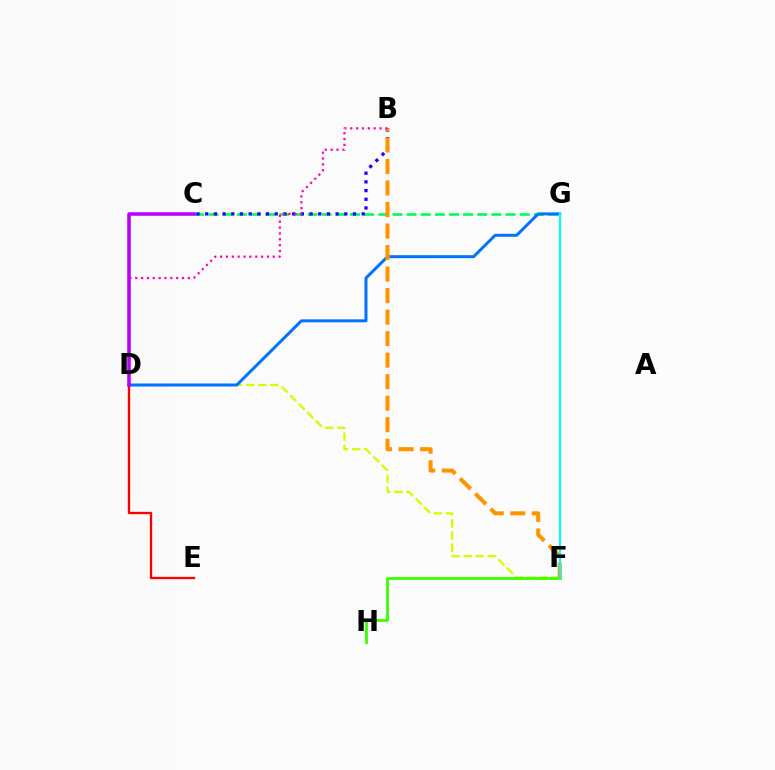{('D', 'F'): [{'color': '#d1ff00', 'line_style': 'dashed', 'thickness': 1.64}], ('C', 'G'): [{'color': '#00ff5c', 'line_style': 'dashed', 'thickness': 1.92}], ('D', 'G'): [{'color': '#0074ff', 'line_style': 'solid', 'thickness': 2.16}], ('B', 'C'): [{'color': '#2500ff', 'line_style': 'dotted', 'thickness': 2.36}], ('F', 'H'): [{'color': '#3dff00', 'line_style': 'solid', 'thickness': 2.01}], ('D', 'E'): [{'color': '#ff0000', 'line_style': 'solid', 'thickness': 1.66}], ('B', 'F'): [{'color': '#ff9400', 'line_style': 'dashed', 'thickness': 2.92}], ('F', 'G'): [{'color': '#00fff6', 'line_style': 'solid', 'thickness': 1.56}], ('B', 'D'): [{'color': '#ff00ac', 'line_style': 'dotted', 'thickness': 1.59}], ('C', 'D'): [{'color': '#b900ff', 'line_style': 'solid', 'thickness': 2.55}]}